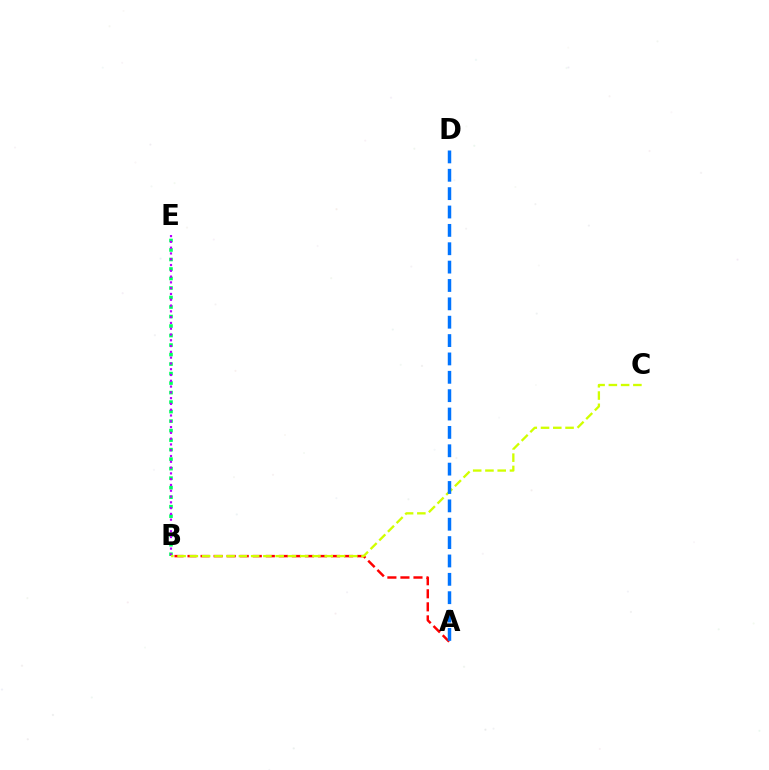{('B', 'E'): [{'color': '#00ff5c', 'line_style': 'dotted', 'thickness': 2.58}, {'color': '#b900ff', 'line_style': 'dotted', 'thickness': 1.57}], ('A', 'B'): [{'color': '#ff0000', 'line_style': 'dashed', 'thickness': 1.77}], ('B', 'C'): [{'color': '#d1ff00', 'line_style': 'dashed', 'thickness': 1.67}], ('A', 'D'): [{'color': '#0074ff', 'line_style': 'dashed', 'thickness': 2.5}]}